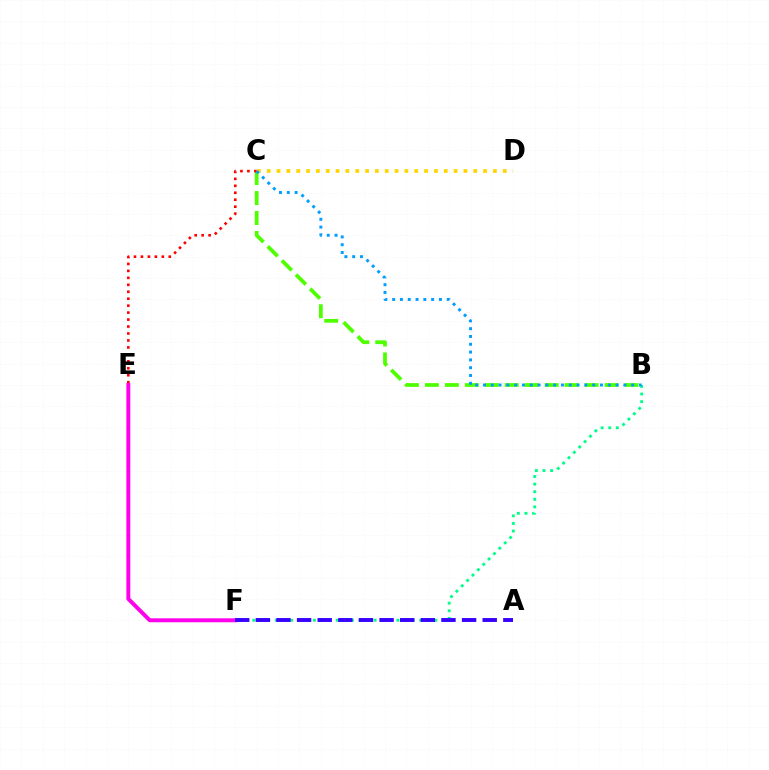{('B', 'F'): [{'color': '#00ff86', 'line_style': 'dotted', 'thickness': 2.06}], ('C', 'D'): [{'color': '#ffd500', 'line_style': 'dotted', 'thickness': 2.67}], ('B', 'C'): [{'color': '#4fff00', 'line_style': 'dashed', 'thickness': 2.71}, {'color': '#009eff', 'line_style': 'dotted', 'thickness': 2.12}], ('C', 'E'): [{'color': '#ff0000', 'line_style': 'dotted', 'thickness': 1.89}], ('E', 'F'): [{'color': '#ff00ed', 'line_style': 'solid', 'thickness': 2.83}], ('A', 'F'): [{'color': '#3700ff', 'line_style': 'dashed', 'thickness': 2.8}]}